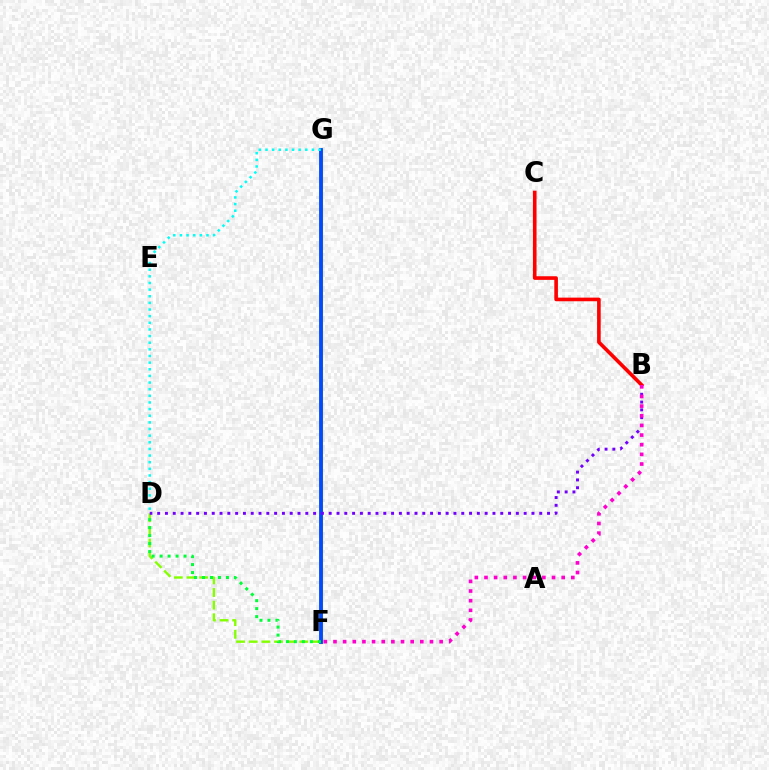{('D', 'F'): [{'color': '#84ff00', 'line_style': 'dashed', 'thickness': 1.72}, {'color': '#00ff39', 'line_style': 'dotted', 'thickness': 2.17}], ('F', 'G'): [{'color': '#ffbd00', 'line_style': 'solid', 'thickness': 2.33}, {'color': '#004bff', 'line_style': 'solid', 'thickness': 2.75}], ('B', 'C'): [{'color': '#ff0000', 'line_style': 'solid', 'thickness': 2.61}], ('B', 'D'): [{'color': '#7200ff', 'line_style': 'dotted', 'thickness': 2.12}], ('B', 'F'): [{'color': '#ff00cf', 'line_style': 'dotted', 'thickness': 2.62}], ('D', 'G'): [{'color': '#00fff6', 'line_style': 'dotted', 'thickness': 1.8}]}